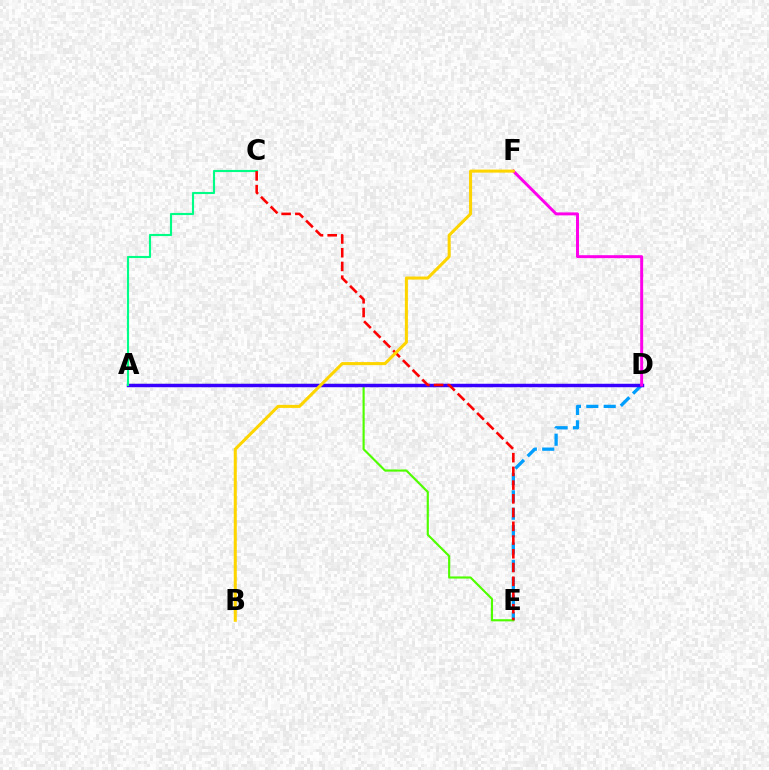{('D', 'E'): [{'color': '#009eff', 'line_style': 'dashed', 'thickness': 2.36}], ('A', 'E'): [{'color': '#4fff00', 'line_style': 'solid', 'thickness': 1.55}], ('A', 'D'): [{'color': '#3700ff', 'line_style': 'solid', 'thickness': 2.5}], ('A', 'C'): [{'color': '#00ff86', 'line_style': 'solid', 'thickness': 1.54}], ('C', 'E'): [{'color': '#ff0000', 'line_style': 'dashed', 'thickness': 1.87}], ('D', 'F'): [{'color': '#ff00ed', 'line_style': 'solid', 'thickness': 2.13}], ('B', 'F'): [{'color': '#ffd500', 'line_style': 'solid', 'thickness': 2.19}]}